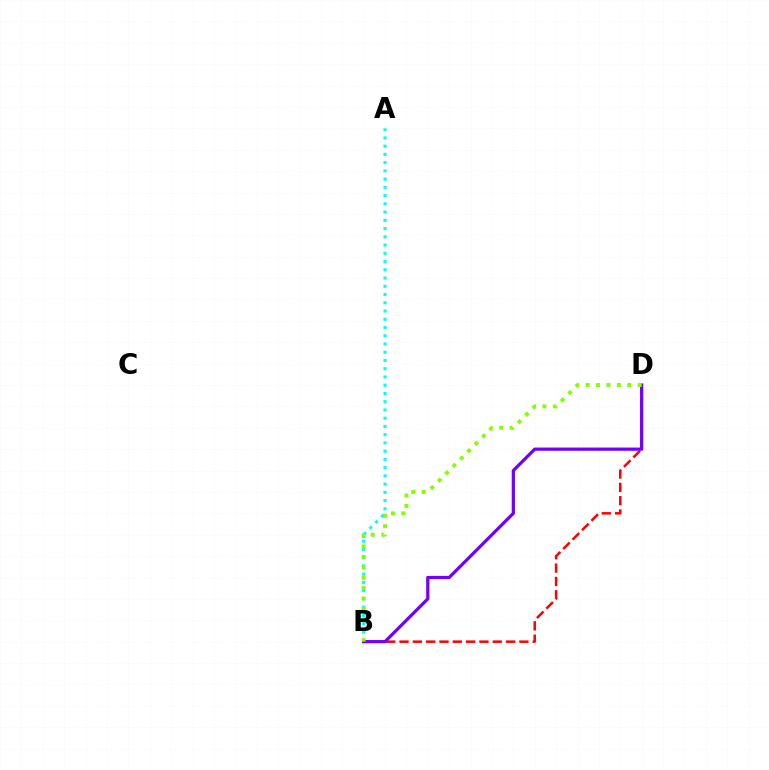{('A', 'B'): [{'color': '#00fff6', 'line_style': 'dotted', 'thickness': 2.24}], ('B', 'D'): [{'color': '#ff0000', 'line_style': 'dashed', 'thickness': 1.81}, {'color': '#7200ff', 'line_style': 'solid', 'thickness': 2.32}, {'color': '#84ff00', 'line_style': 'dotted', 'thickness': 2.83}]}